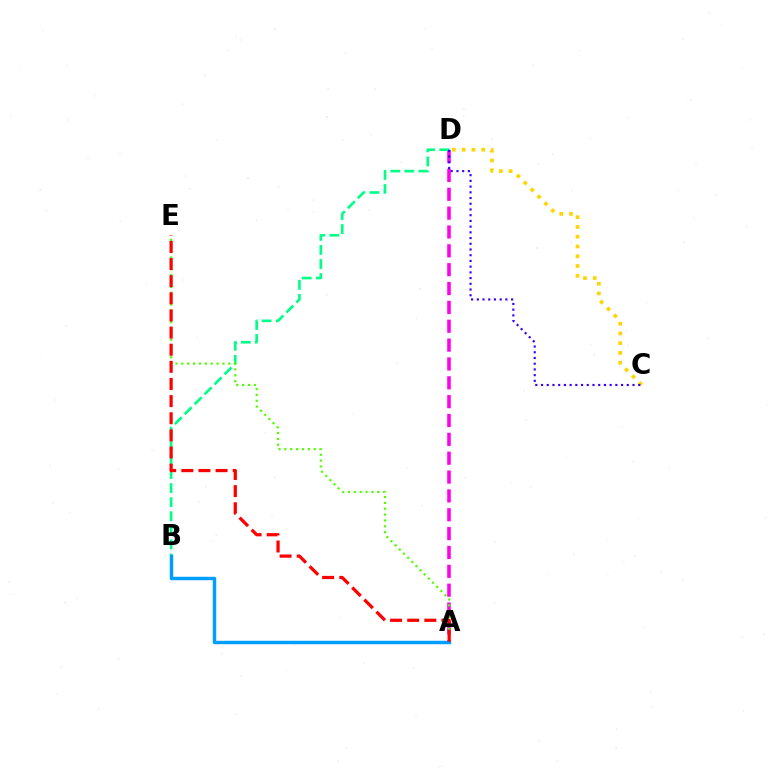{('A', 'D'): [{'color': '#ff00ed', 'line_style': 'dashed', 'thickness': 2.56}], ('B', 'D'): [{'color': '#00ff86', 'line_style': 'dashed', 'thickness': 1.91}], ('A', 'E'): [{'color': '#4fff00', 'line_style': 'dotted', 'thickness': 1.59}, {'color': '#ff0000', 'line_style': 'dashed', 'thickness': 2.33}], ('C', 'D'): [{'color': '#ffd500', 'line_style': 'dotted', 'thickness': 2.65}, {'color': '#3700ff', 'line_style': 'dotted', 'thickness': 1.55}], ('A', 'B'): [{'color': '#009eff', 'line_style': 'solid', 'thickness': 2.48}]}